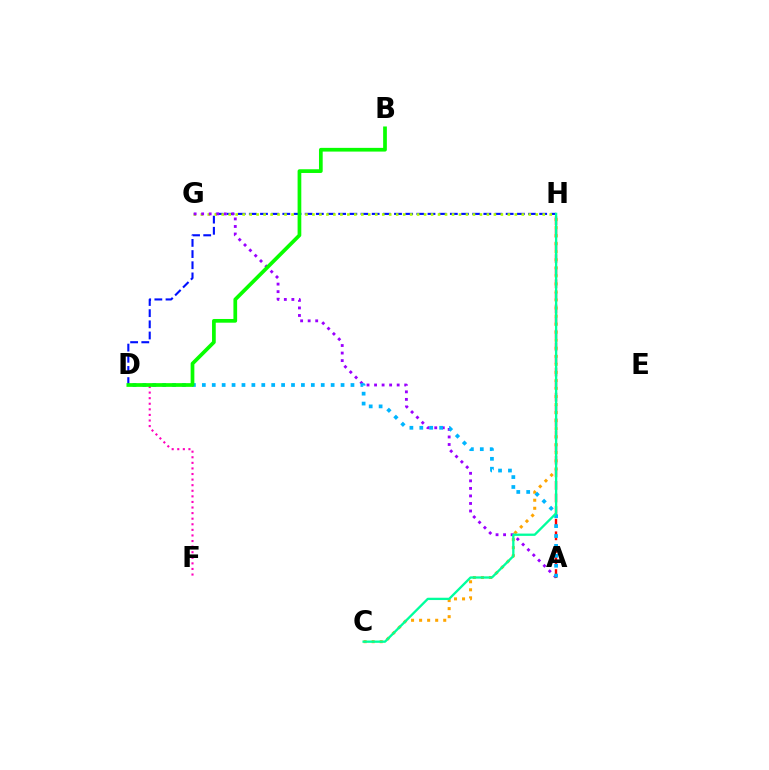{('D', 'F'): [{'color': '#ff00bd', 'line_style': 'dotted', 'thickness': 1.52}], ('D', 'H'): [{'color': '#0010ff', 'line_style': 'dashed', 'thickness': 1.52}], ('G', 'H'): [{'color': '#b3ff00', 'line_style': 'dotted', 'thickness': 1.9}], ('A', 'G'): [{'color': '#9b00ff', 'line_style': 'dotted', 'thickness': 2.05}], ('A', 'H'): [{'color': '#ff0000', 'line_style': 'dashed', 'thickness': 1.71}], ('C', 'H'): [{'color': '#ffa500', 'line_style': 'dotted', 'thickness': 2.19}, {'color': '#00ff9d', 'line_style': 'solid', 'thickness': 1.66}], ('A', 'D'): [{'color': '#00b5ff', 'line_style': 'dotted', 'thickness': 2.69}], ('B', 'D'): [{'color': '#08ff00', 'line_style': 'solid', 'thickness': 2.67}]}